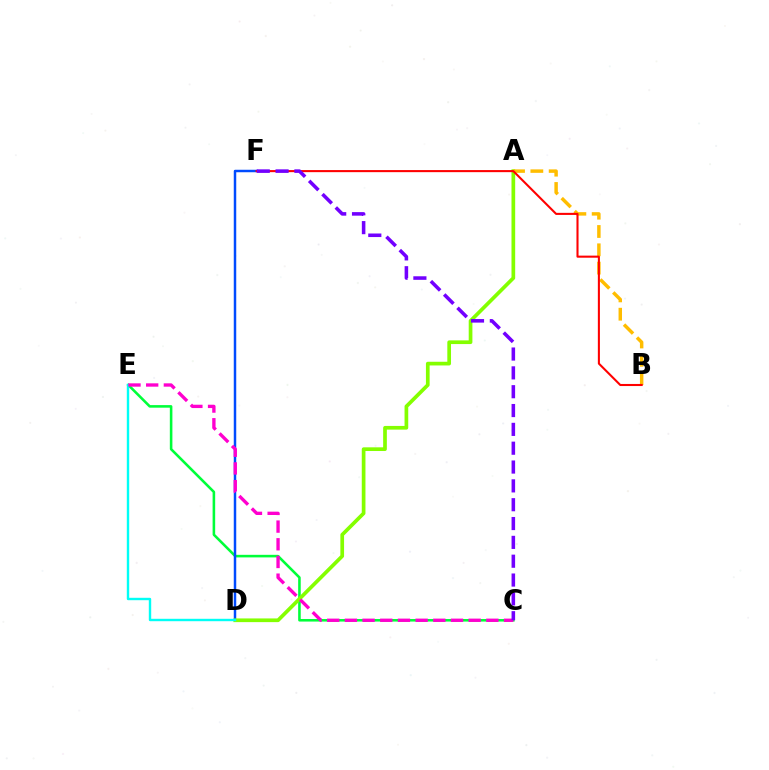{('C', 'E'): [{'color': '#00ff39', 'line_style': 'solid', 'thickness': 1.85}, {'color': '#ff00cf', 'line_style': 'dashed', 'thickness': 2.4}], ('D', 'F'): [{'color': '#004bff', 'line_style': 'solid', 'thickness': 1.78}], ('A', 'D'): [{'color': '#84ff00', 'line_style': 'solid', 'thickness': 2.66}], ('D', 'E'): [{'color': '#00fff6', 'line_style': 'solid', 'thickness': 1.73}], ('A', 'B'): [{'color': '#ffbd00', 'line_style': 'dashed', 'thickness': 2.49}], ('B', 'F'): [{'color': '#ff0000', 'line_style': 'solid', 'thickness': 1.5}], ('C', 'F'): [{'color': '#7200ff', 'line_style': 'dashed', 'thickness': 2.56}]}